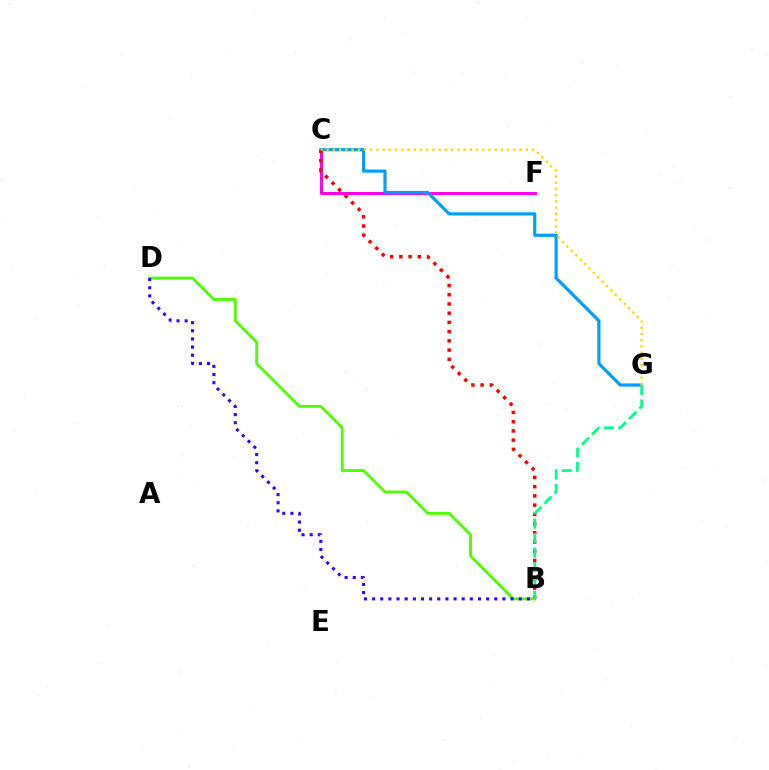{('B', 'D'): [{'color': '#4fff00', 'line_style': 'solid', 'thickness': 2.04}, {'color': '#3700ff', 'line_style': 'dotted', 'thickness': 2.21}], ('C', 'F'): [{'color': '#ff00ed', 'line_style': 'solid', 'thickness': 2.15}], ('C', 'G'): [{'color': '#009eff', 'line_style': 'solid', 'thickness': 2.27}, {'color': '#ffd500', 'line_style': 'dotted', 'thickness': 1.69}], ('B', 'C'): [{'color': '#ff0000', 'line_style': 'dotted', 'thickness': 2.51}], ('B', 'G'): [{'color': '#00ff86', 'line_style': 'dashed', 'thickness': 1.97}]}